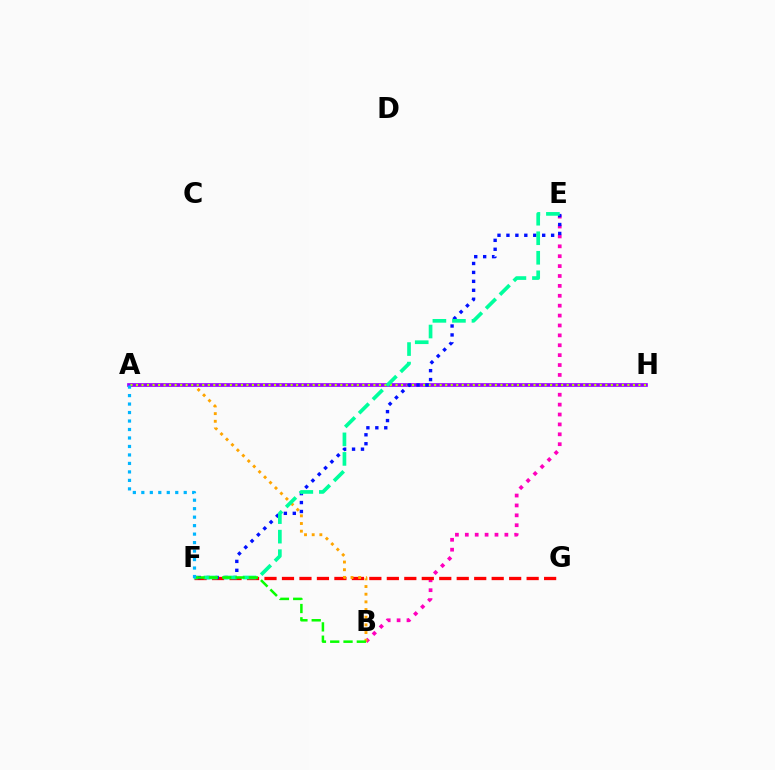{('B', 'E'): [{'color': '#ff00bd', 'line_style': 'dotted', 'thickness': 2.69}], ('F', 'G'): [{'color': '#ff0000', 'line_style': 'dashed', 'thickness': 2.37}], ('A', 'B'): [{'color': '#ffa500', 'line_style': 'dotted', 'thickness': 2.08}], ('A', 'H'): [{'color': '#9b00ff', 'line_style': 'solid', 'thickness': 2.64}, {'color': '#b3ff00', 'line_style': 'dotted', 'thickness': 1.5}], ('E', 'F'): [{'color': '#0010ff', 'line_style': 'dotted', 'thickness': 2.43}, {'color': '#00ff9d', 'line_style': 'dashed', 'thickness': 2.65}], ('B', 'F'): [{'color': '#08ff00', 'line_style': 'dashed', 'thickness': 1.81}], ('A', 'F'): [{'color': '#00b5ff', 'line_style': 'dotted', 'thickness': 2.3}]}